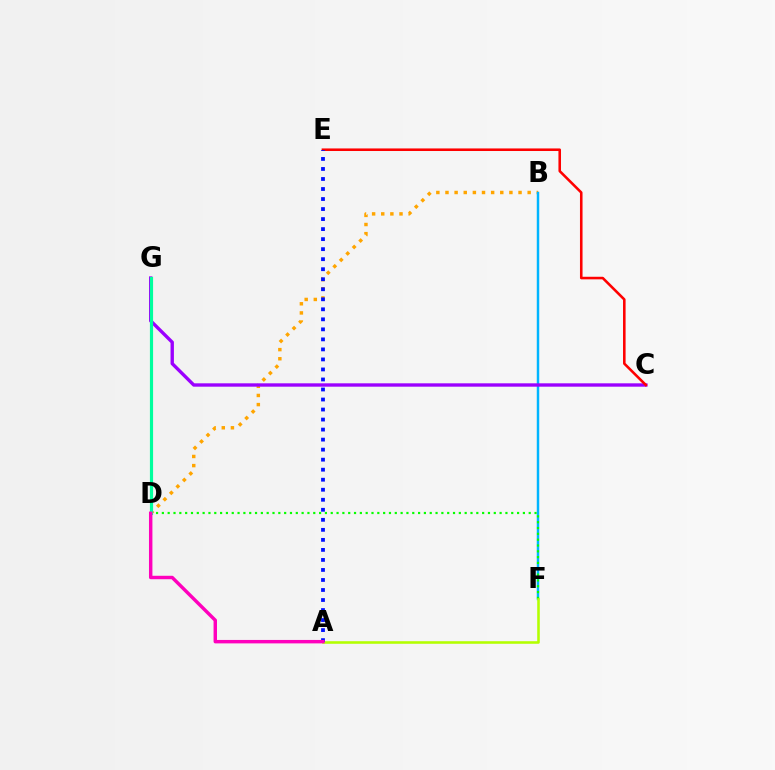{('B', 'D'): [{'color': '#ffa500', 'line_style': 'dotted', 'thickness': 2.48}], ('B', 'F'): [{'color': '#00b5ff', 'line_style': 'solid', 'thickness': 1.78}], ('D', 'F'): [{'color': '#08ff00', 'line_style': 'dotted', 'thickness': 1.58}], ('C', 'G'): [{'color': '#9b00ff', 'line_style': 'solid', 'thickness': 2.42}], ('C', 'E'): [{'color': '#ff0000', 'line_style': 'solid', 'thickness': 1.85}], ('A', 'F'): [{'color': '#b3ff00', 'line_style': 'solid', 'thickness': 1.85}], ('D', 'G'): [{'color': '#00ff9d', 'line_style': 'solid', 'thickness': 2.28}], ('A', 'E'): [{'color': '#0010ff', 'line_style': 'dotted', 'thickness': 2.72}], ('A', 'D'): [{'color': '#ff00bd', 'line_style': 'solid', 'thickness': 2.47}]}